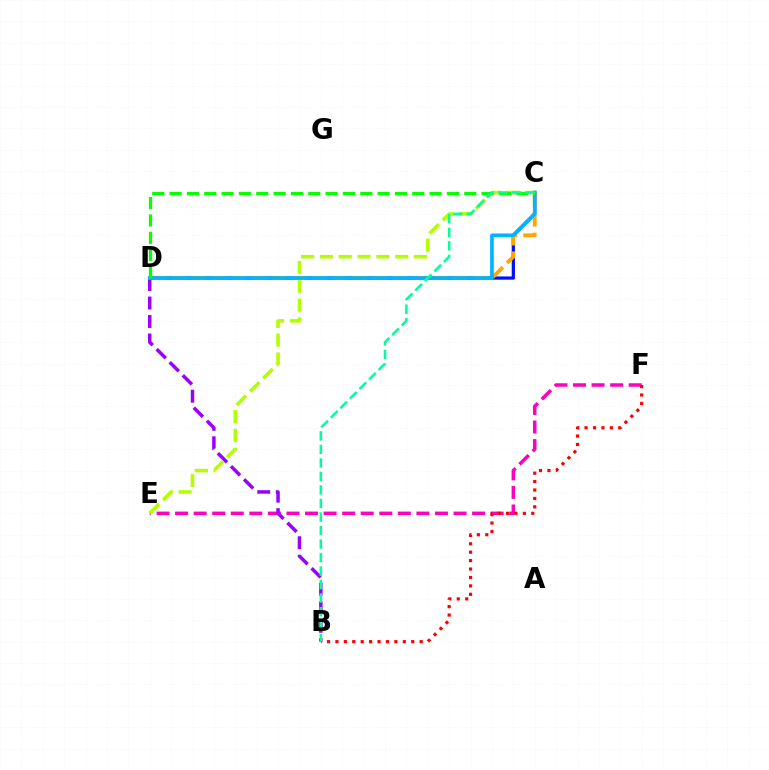{('C', 'D'): [{'color': '#0010ff', 'line_style': 'solid', 'thickness': 2.33}, {'color': '#ffa500', 'line_style': 'dashed', 'thickness': 2.73}, {'color': '#00b5ff', 'line_style': 'solid', 'thickness': 2.63}, {'color': '#08ff00', 'line_style': 'dashed', 'thickness': 2.36}], ('E', 'F'): [{'color': '#ff00bd', 'line_style': 'dashed', 'thickness': 2.52}], ('B', 'D'): [{'color': '#9b00ff', 'line_style': 'dashed', 'thickness': 2.51}], ('C', 'E'): [{'color': '#b3ff00', 'line_style': 'dashed', 'thickness': 2.56}], ('B', 'F'): [{'color': '#ff0000', 'line_style': 'dotted', 'thickness': 2.29}], ('B', 'C'): [{'color': '#00ff9d', 'line_style': 'dashed', 'thickness': 1.84}]}